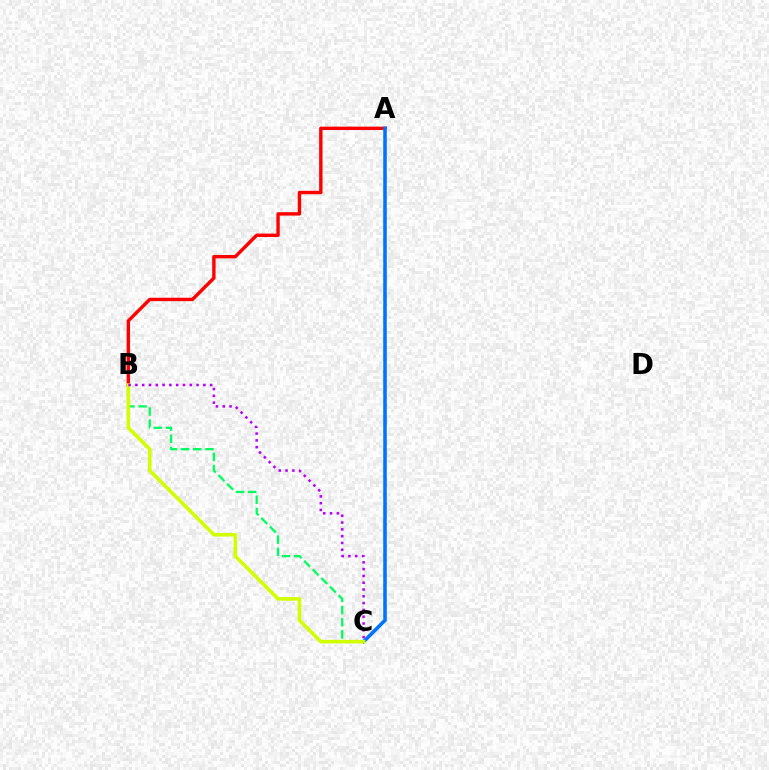{('A', 'B'): [{'color': '#ff0000', 'line_style': 'solid', 'thickness': 2.44}], ('A', 'C'): [{'color': '#0074ff', 'line_style': 'solid', 'thickness': 2.57}], ('B', 'C'): [{'color': '#00ff5c', 'line_style': 'dashed', 'thickness': 1.65}, {'color': '#d1ff00', 'line_style': 'solid', 'thickness': 2.58}, {'color': '#b900ff', 'line_style': 'dotted', 'thickness': 1.85}]}